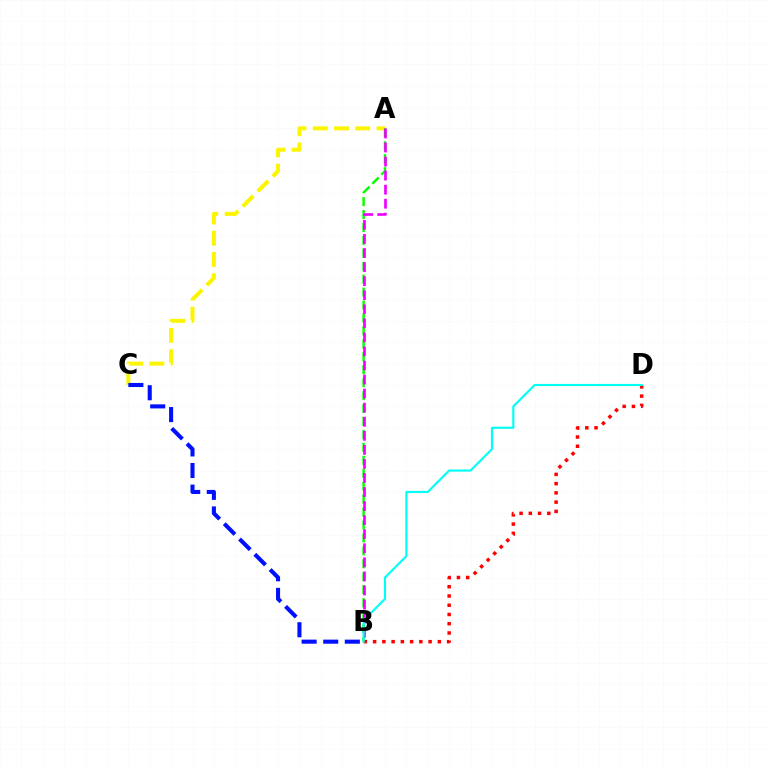{('A', 'C'): [{'color': '#fcf500', 'line_style': 'dashed', 'thickness': 2.89}], ('A', 'B'): [{'color': '#08ff00', 'line_style': 'dashed', 'thickness': 1.76}, {'color': '#ee00ff', 'line_style': 'dashed', 'thickness': 1.91}], ('B', 'C'): [{'color': '#0010ff', 'line_style': 'dashed', 'thickness': 2.93}], ('B', 'D'): [{'color': '#ff0000', 'line_style': 'dotted', 'thickness': 2.51}, {'color': '#00fff6', 'line_style': 'solid', 'thickness': 1.55}]}